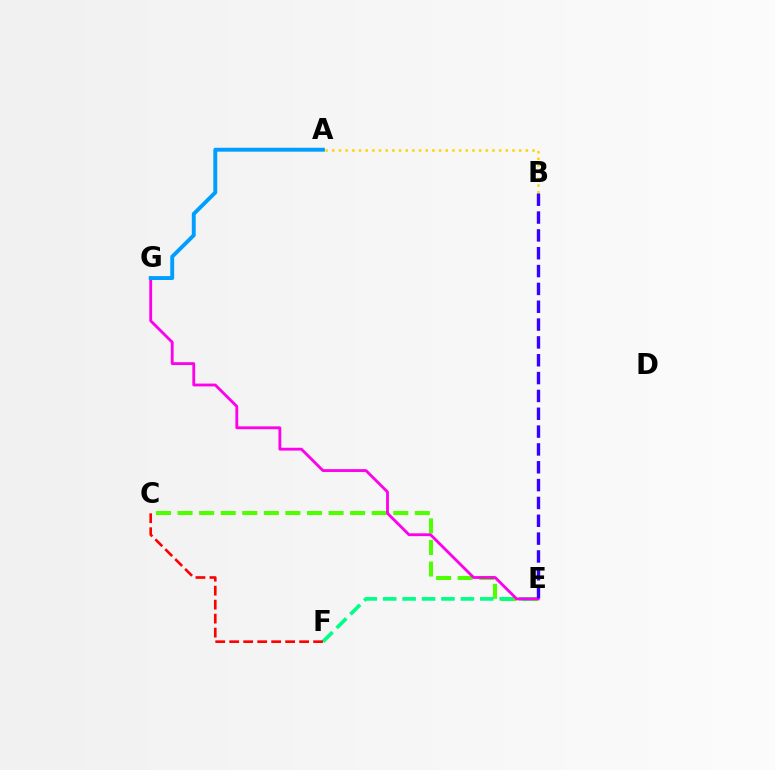{('C', 'E'): [{'color': '#4fff00', 'line_style': 'dashed', 'thickness': 2.93}], ('E', 'F'): [{'color': '#00ff86', 'line_style': 'dashed', 'thickness': 2.64}], ('A', 'B'): [{'color': '#ffd500', 'line_style': 'dotted', 'thickness': 1.81}], ('E', 'G'): [{'color': '#ff00ed', 'line_style': 'solid', 'thickness': 2.04}], ('C', 'F'): [{'color': '#ff0000', 'line_style': 'dashed', 'thickness': 1.9}], ('A', 'G'): [{'color': '#009eff', 'line_style': 'solid', 'thickness': 2.81}], ('B', 'E'): [{'color': '#3700ff', 'line_style': 'dashed', 'thickness': 2.42}]}